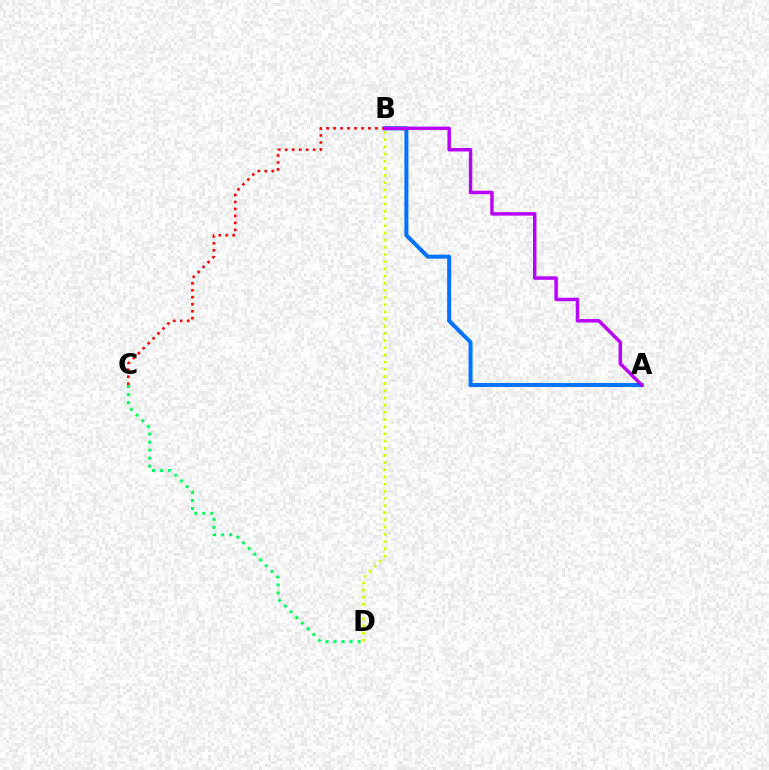{('B', 'D'): [{'color': '#d1ff00', 'line_style': 'dotted', 'thickness': 1.95}], ('A', 'B'): [{'color': '#0074ff', 'line_style': 'solid', 'thickness': 2.9}, {'color': '#b900ff', 'line_style': 'solid', 'thickness': 2.5}], ('C', 'D'): [{'color': '#00ff5c', 'line_style': 'dotted', 'thickness': 2.19}], ('B', 'C'): [{'color': '#ff0000', 'line_style': 'dotted', 'thickness': 1.89}]}